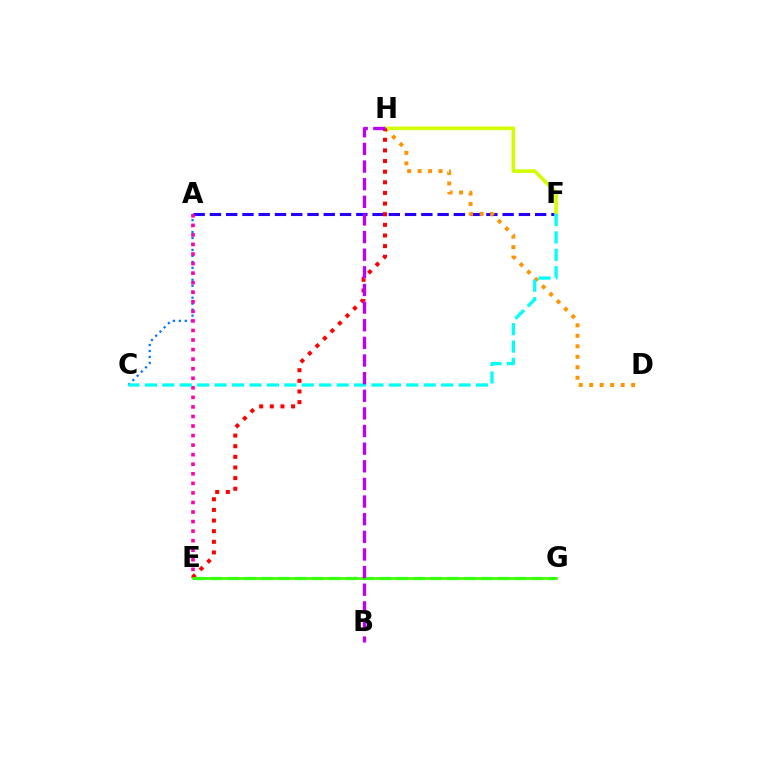{('A', 'C'): [{'color': '#0074ff', 'line_style': 'dotted', 'thickness': 1.62}], ('A', 'F'): [{'color': '#2500ff', 'line_style': 'dashed', 'thickness': 2.21}], ('D', 'H'): [{'color': '#ff9400', 'line_style': 'dotted', 'thickness': 2.85}], ('E', 'G'): [{'color': '#00ff5c', 'line_style': 'dashed', 'thickness': 2.3}, {'color': '#3dff00', 'line_style': 'solid', 'thickness': 1.94}], ('F', 'H'): [{'color': '#d1ff00', 'line_style': 'solid', 'thickness': 2.61}], ('A', 'E'): [{'color': '#ff00ac', 'line_style': 'dotted', 'thickness': 2.6}], ('E', 'H'): [{'color': '#ff0000', 'line_style': 'dotted', 'thickness': 2.89}], ('C', 'F'): [{'color': '#00fff6', 'line_style': 'dashed', 'thickness': 2.37}], ('B', 'H'): [{'color': '#b900ff', 'line_style': 'dashed', 'thickness': 2.4}]}